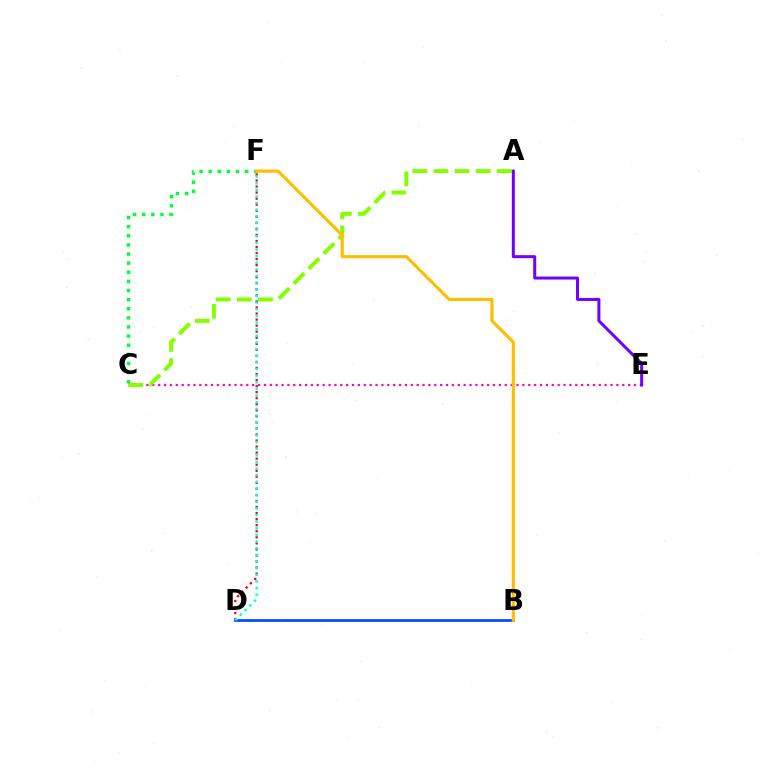{('D', 'F'): [{'color': '#ff0000', 'line_style': 'dotted', 'thickness': 1.64}, {'color': '#00fff6', 'line_style': 'dotted', 'thickness': 1.8}], ('C', 'E'): [{'color': '#ff00cf', 'line_style': 'dotted', 'thickness': 1.6}], ('A', 'C'): [{'color': '#84ff00', 'line_style': 'dashed', 'thickness': 2.87}], ('B', 'D'): [{'color': '#004bff', 'line_style': 'solid', 'thickness': 1.96}], ('C', 'F'): [{'color': '#00ff39', 'line_style': 'dotted', 'thickness': 2.48}], ('B', 'F'): [{'color': '#ffbd00', 'line_style': 'solid', 'thickness': 2.25}], ('A', 'E'): [{'color': '#7200ff', 'line_style': 'solid', 'thickness': 2.16}]}